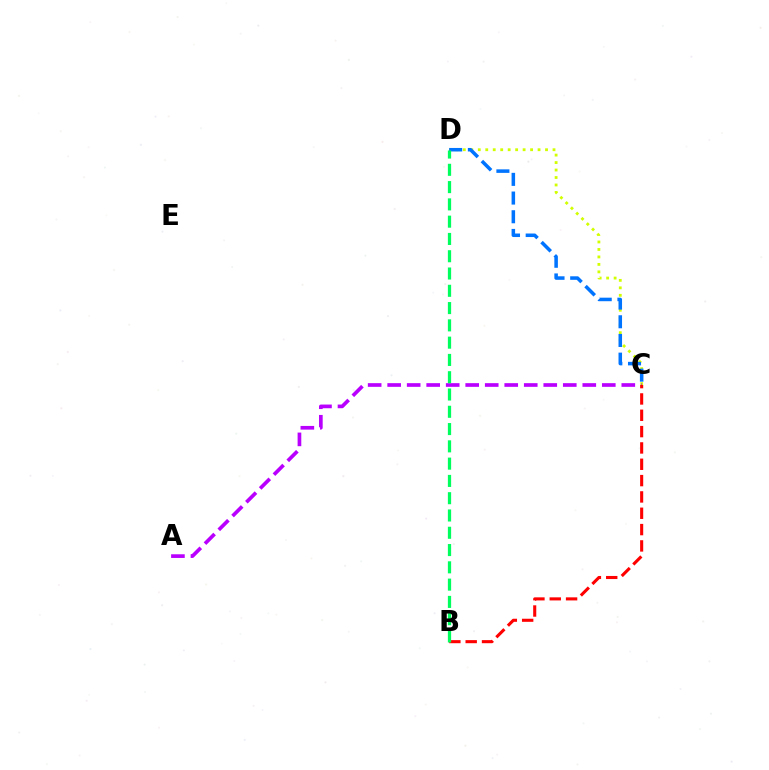{('C', 'D'): [{'color': '#d1ff00', 'line_style': 'dotted', 'thickness': 2.03}, {'color': '#0074ff', 'line_style': 'dashed', 'thickness': 2.54}], ('A', 'C'): [{'color': '#b900ff', 'line_style': 'dashed', 'thickness': 2.65}], ('B', 'C'): [{'color': '#ff0000', 'line_style': 'dashed', 'thickness': 2.22}], ('B', 'D'): [{'color': '#00ff5c', 'line_style': 'dashed', 'thickness': 2.35}]}